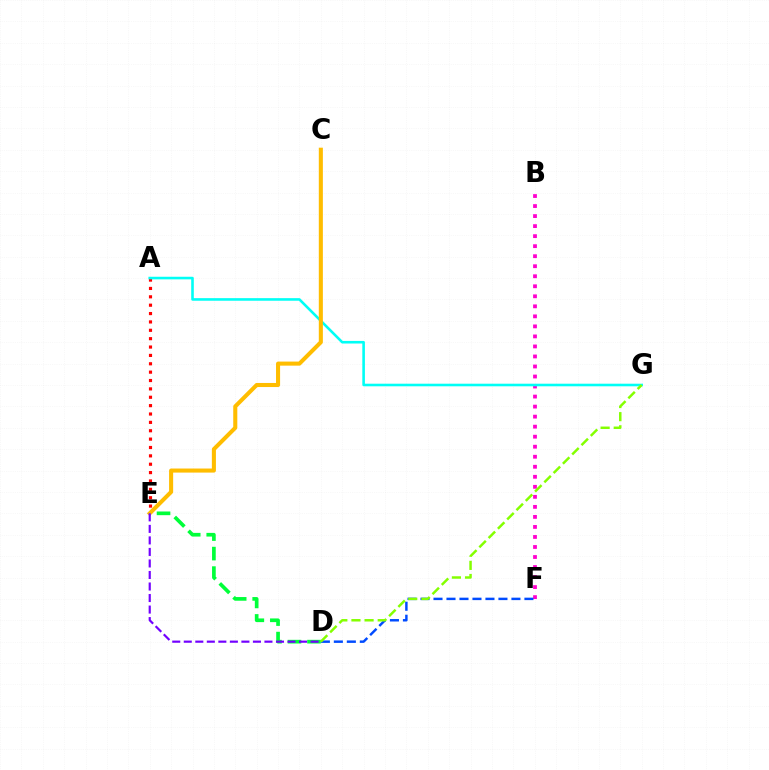{('B', 'F'): [{'color': '#ff00cf', 'line_style': 'dotted', 'thickness': 2.72}], ('D', 'F'): [{'color': '#004bff', 'line_style': 'dashed', 'thickness': 1.76}], ('D', 'E'): [{'color': '#00ff39', 'line_style': 'dashed', 'thickness': 2.65}, {'color': '#7200ff', 'line_style': 'dashed', 'thickness': 1.57}], ('A', 'E'): [{'color': '#ff0000', 'line_style': 'dotted', 'thickness': 2.27}], ('A', 'G'): [{'color': '#00fff6', 'line_style': 'solid', 'thickness': 1.87}], ('D', 'G'): [{'color': '#84ff00', 'line_style': 'dashed', 'thickness': 1.78}], ('C', 'E'): [{'color': '#ffbd00', 'line_style': 'solid', 'thickness': 2.93}]}